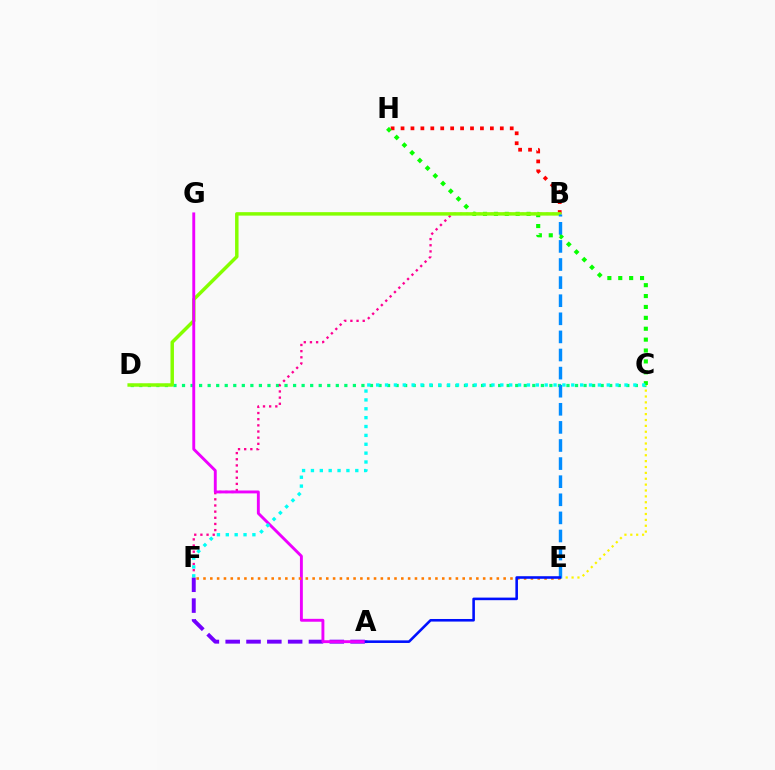{('C', 'D'): [{'color': '#00ff74', 'line_style': 'dotted', 'thickness': 2.32}], ('A', 'F'): [{'color': '#7200ff', 'line_style': 'dashed', 'thickness': 2.83}], ('B', 'H'): [{'color': '#ff0000', 'line_style': 'dotted', 'thickness': 2.7}], ('C', 'H'): [{'color': '#08ff00', 'line_style': 'dotted', 'thickness': 2.96}], ('B', 'F'): [{'color': '#ff0094', 'line_style': 'dotted', 'thickness': 1.67}], ('C', 'E'): [{'color': '#fcf500', 'line_style': 'dotted', 'thickness': 1.6}], ('B', 'D'): [{'color': '#84ff00', 'line_style': 'solid', 'thickness': 2.5}], ('A', 'G'): [{'color': '#ee00ff', 'line_style': 'solid', 'thickness': 2.08}], ('B', 'E'): [{'color': '#008cff', 'line_style': 'dashed', 'thickness': 2.46}], ('E', 'F'): [{'color': '#ff7c00', 'line_style': 'dotted', 'thickness': 1.85}], ('A', 'E'): [{'color': '#0010ff', 'line_style': 'solid', 'thickness': 1.86}], ('C', 'F'): [{'color': '#00fff6', 'line_style': 'dotted', 'thickness': 2.41}]}